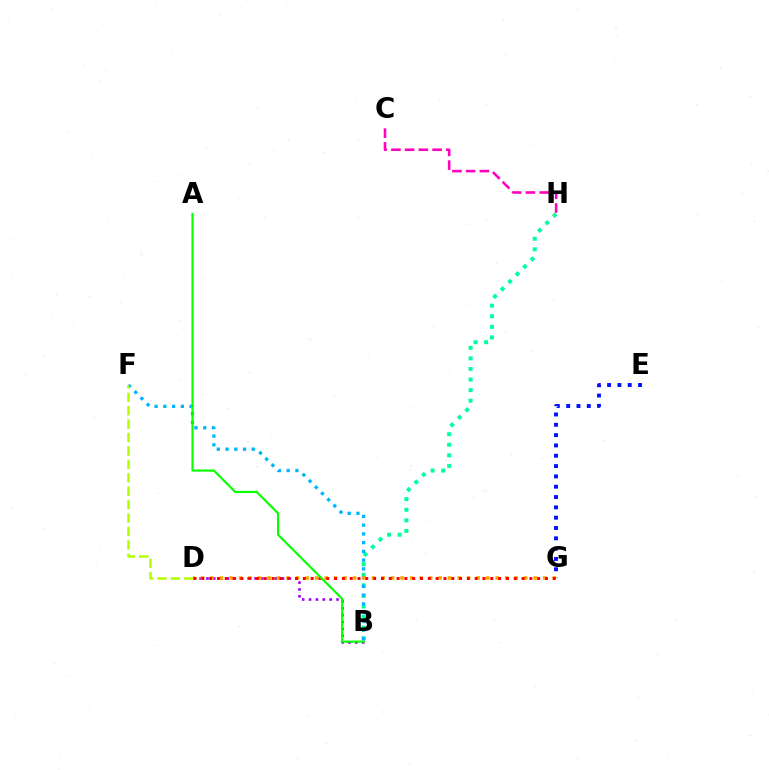{('B', 'H'): [{'color': '#00ff9d', 'line_style': 'dotted', 'thickness': 2.87}], ('B', 'D'): [{'color': '#9b00ff', 'line_style': 'dotted', 'thickness': 1.87}], ('B', 'F'): [{'color': '#00b5ff', 'line_style': 'dotted', 'thickness': 2.38}], ('D', 'G'): [{'color': '#ffa500', 'line_style': 'dotted', 'thickness': 2.58}, {'color': '#ff0000', 'line_style': 'dotted', 'thickness': 2.12}], ('E', 'G'): [{'color': '#0010ff', 'line_style': 'dotted', 'thickness': 2.8}], ('C', 'H'): [{'color': '#ff00bd', 'line_style': 'dashed', 'thickness': 1.87}], ('D', 'F'): [{'color': '#b3ff00', 'line_style': 'dashed', 'thickness': 1.82}], ('A', 'B'): [{'color': '#08ff00', 'line_style': 'solid', 'thickness': 1.55}]}